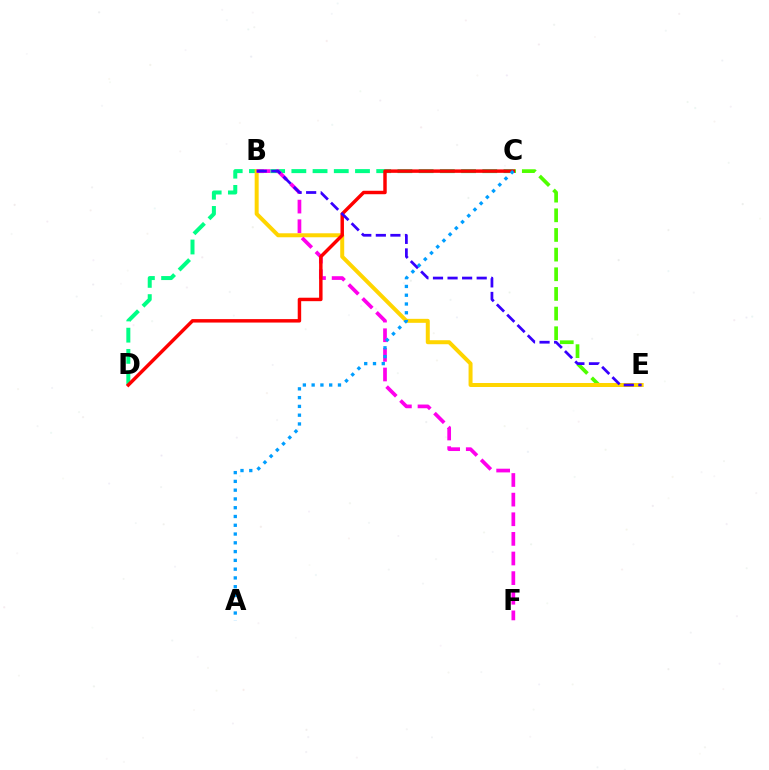{('C', 'E'): [{'color': '#4fff00', 'line_style': 'dashed', 'thickness': 2.67}], ('C', 'D'): [{'color': '#00ff86', 'line_style': 'dashed', 'thickness': 2.88}, {'color': '#ff0000', 'line_style': 'solid', 'thickness': 2.49}], ('B', 'E'): [{'color': '#ffd500', 'line_style': 'solid', 'thickness': 2.87}, {'color': '#3700ff', 'line_style': 'dashed', 'thickness': 1.98}], ('B', 'F'): [{'color': '#ff00ed', 'line_style': 'dashed', 'thickness': 2.67}], ('A', 'C'): [{'color': '#009eff', 'line_style': 'dotted', 'thickness': 2.38}]}